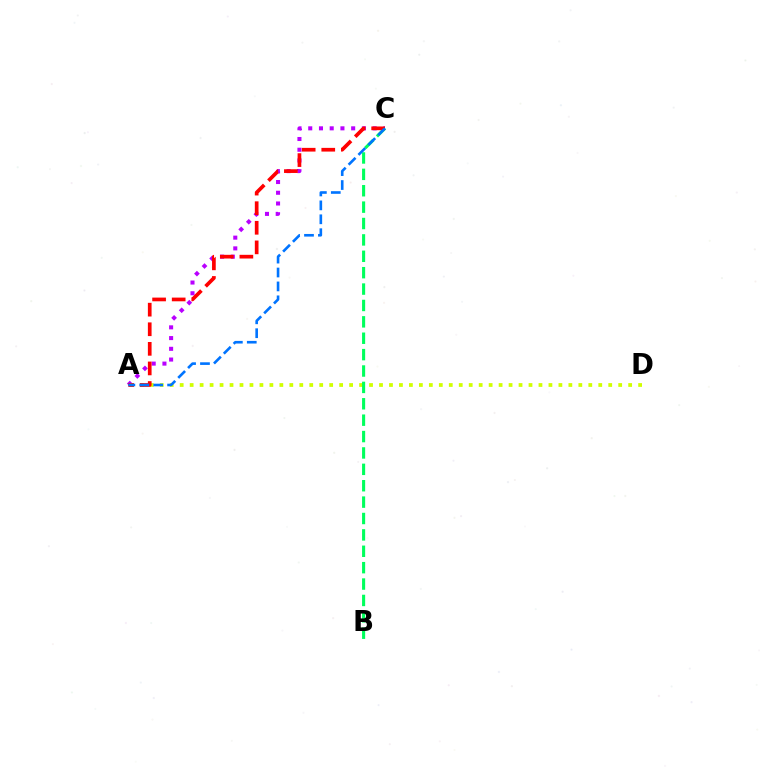{('A', 'C'): [{'color': '#b900ff', 'line_style': 'dotted', 'thickness': 2.92}, {'color': '#ff0000', 'line_style': 'dashed', 'thickness': 2.66}, {'color': '#0074ff', 'line_style': 'dashed', 'thickness': 1.89}], ('A', 'D'): [{'color': '#d1ff00', 'line_style': 'dotted', 'thickness': 2.71}], ('B', 'C'): [{'color': '#00ff5c', 'line_style': 'dashed', 'thickness': 2.23}]}